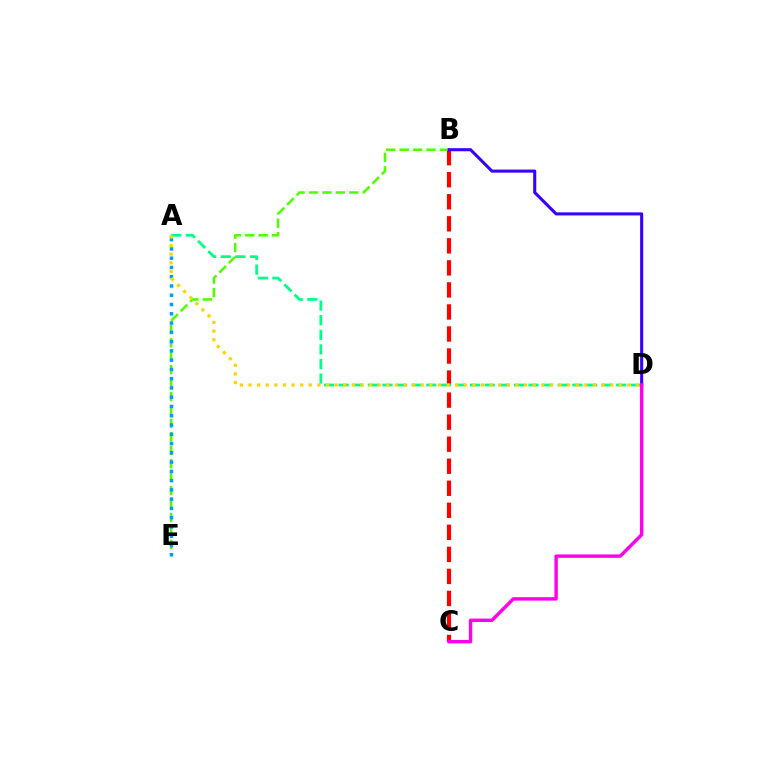{('B', 'C'): [{'color': '#ff0000', 'line_style': 'dashed', 'thickness': 2.99}], ('B', 'E'): [{'color': '#4fff00', 'line_style': 'dashed', 'thickness': 1.82}], ('A', 'D'): [{'color': '#00ff86', 'line_style': 'dashed', 'thickness': 1.98}, {'color': '#ffd500', 'line_style': 'dotted', 'thickness': 2.34}], ('A', 'E'): [{'color': '#009eff', 'line_style': 'dotted', 'thickness': 2.52}], ('B', 'D'): [{'color': '#3700ff', 'line_style': 'solid', 'thickness': 2.21}], ('C', 'D'): [{'color': '#ff00ed', 'line_style': 'solid', 'thickness': 2.45}]}